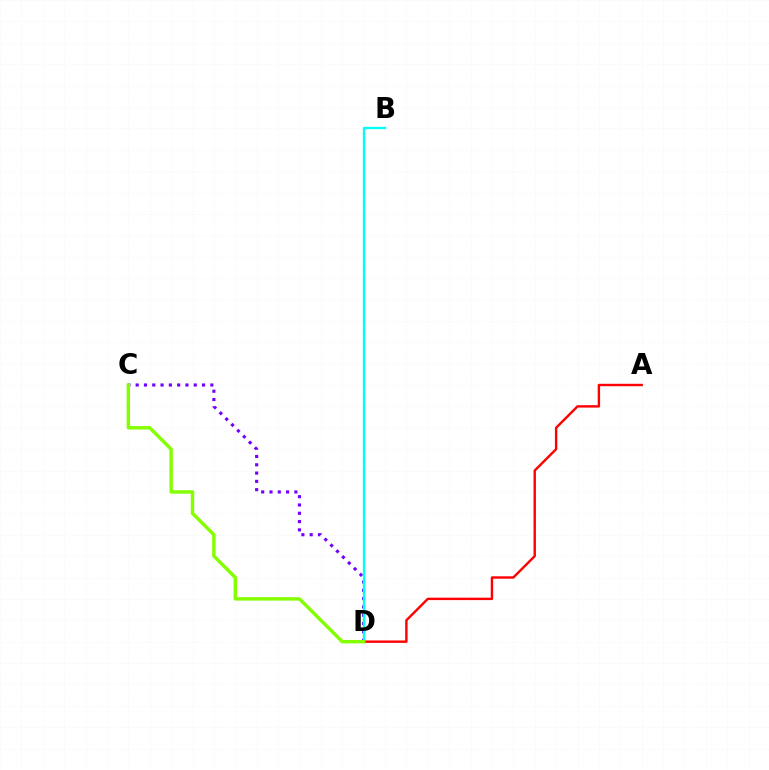{('C', 'D'): [{'color': '#7200ff', 'line_style': 'dotted', 'thickness': 2.25}, {'color': '#84ff00', 'line_style': 'solid', 'thickness': 2.47}], ('A', 'D'): [{'color': '#ff0000', 'line_style': 'solid', 'thickness': 1.73}], ('B', 'D'): [{'color': '#00fff6', 'line_style': 'solid', 'thickness': 1.67}]}